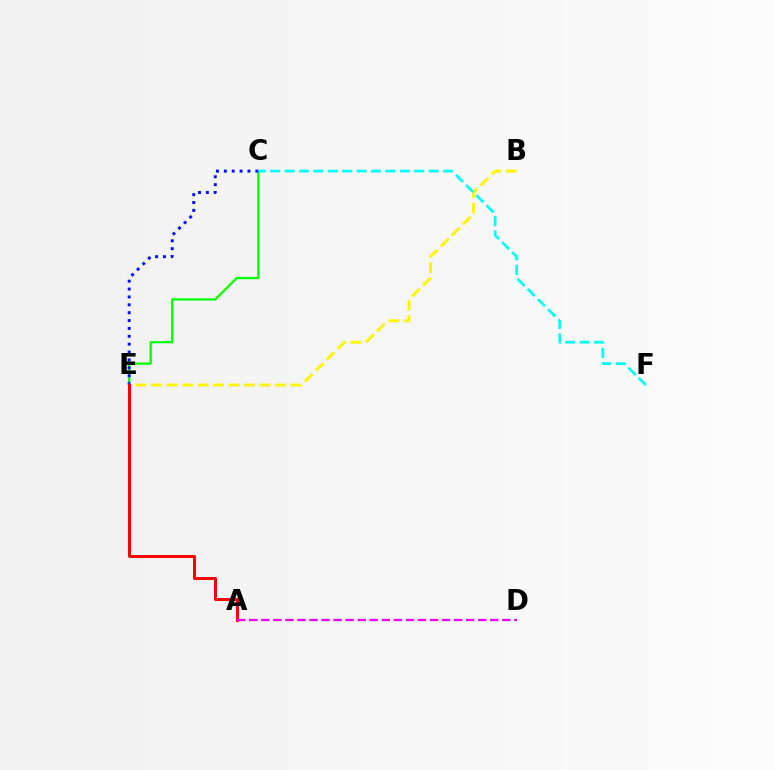{('C', 'E'): [{'color': '#08ff00', 'line_style': 'solid', 'thickness': 1.63}, {'color': '#0010ff', 'line_style': 'dotted', 'thickness': 2.14}], ('B', 'E'): [{'color': '#fcf500', 'line_style': 'dashed', 'thickness': 2.11}], ('A', 'E'): [{'color': '#ff0000', 'line_style': 'solid', 'thickness': 2.15}], ('C', 'F'): [{'color': '#00fff6', 'line_style': 'dashed', 'thickness': 1.96}], ('A', 'D'): [{'color': '#ee00ff', 'line_style': 'dashed', 'thickness': 1.64}]}